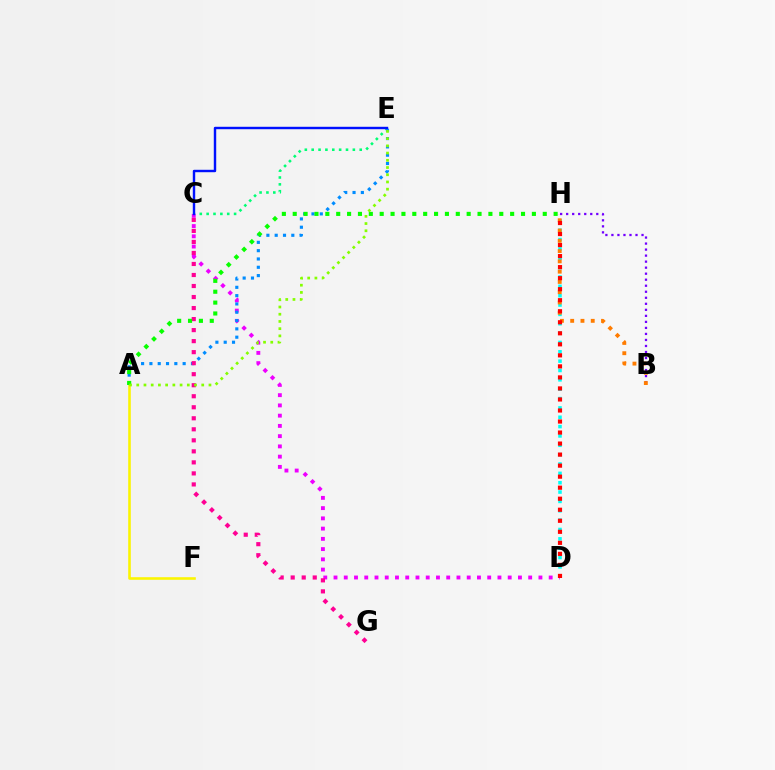{('D', 'H'): [{'color': '#00fff6', 'line_style': 'dotted', 'thickness': 2.54}, {'color': '#ff0000', 'line_style': 'dotted', 'thickness': 3.0}], ('C', 'E'): [{'color': '#00ff74', 'line_style': 'dotted', 'thickness': 1.86}, {'color': '#0010ff', 'line_style': 'solid', 'thickness': 1.74}], ('B', 'H'): [{'color': '#7200ff', 'line_style': 'dotted', 'thickness': 1.64}, {'color': '#ff7c00', 'line_style': 'dotted', 'thickness': 2.79}], ('C', 'D'): [{'color': '#ee00ff', 'line_style': 'dotted', 'thickness': 2.78}], ('A', 'E'): [{'color': '#008cff', 'line_style': 'dotted', 'thickness': 2.26}, {'color': '#84ff00', 'line_style': 'dotted', 'thickness': 1.96}], ('A', 'F'): [{'color': '#fcf500', 'line_style': 'solid', 'thickness': 1.86}], ('C', 'G'): [{'color': '#ff0094', 'line_style': 'dotted', 'thickness': 2.99}], ('A', 'H'): [{'color': '#08ff00', 'line_style': 'dotted', 'thickness': 2.95}]}